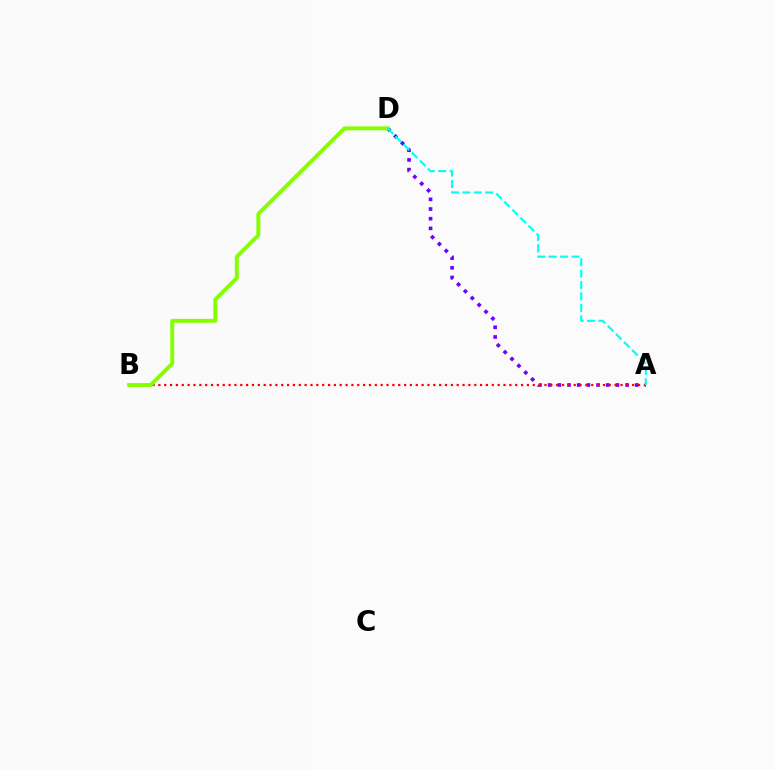{('A', 'D'): [{'color': '#7200ff', 'line_style': 'dotted', 'thickness': 2.63}, {'color': '#00fff6', 'line_style': 'dashed', 'thickness': 1.55}], ('A', 'B'): [{'color': '#ff0000', 'line_style': 'dotted', 'thickness': 1.59}], ('B', 'D'): [{'color': '#84ff00', 'line_style': 'solid', 'thickness': 2.83}]}